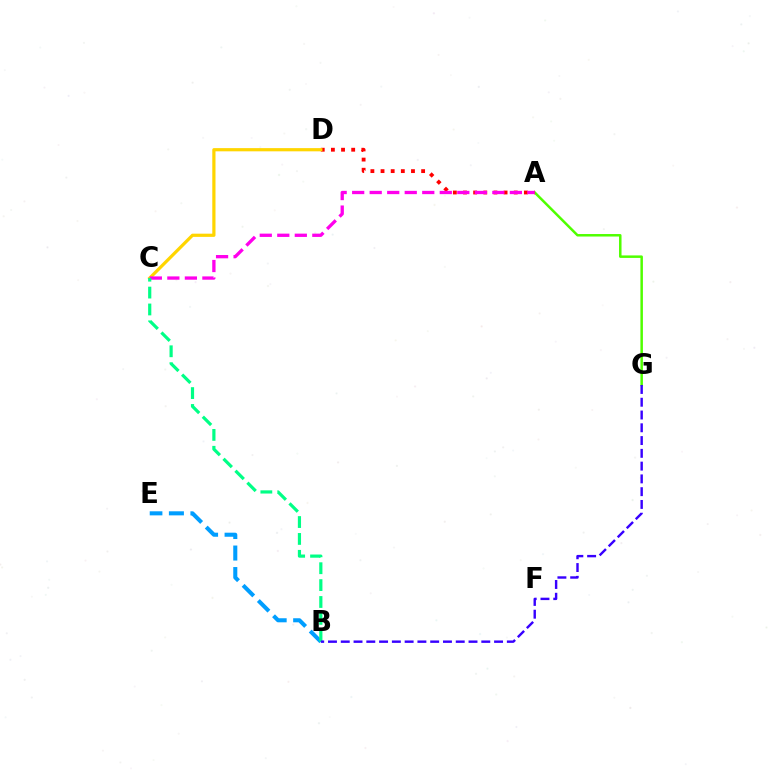{('A', 'G'): [{'color': '#4fff00', 'line_style': 'solid', 'thickness': 1.8}], ('A', 'D'): [{'color': '#ff0000', 'line_style': 'dotted', 'thickness': 2.76}], ('B', 'E'): [{'color': '#009eff', 'line_style': 'dashed', 'thickness': 2.92}], ('C', 'D'): [{'color': '#ffd500', 'line_style': 'solid', 'thickness': 2.31}], ('A', 'C'): [{'color': '#ff00ed', 'line_style': 'dashed', 'thickness': 2.38}], ('B', 'C'): [{'color': '#00ff86', 'line_style': 'dashed', 'thickness': 2.29}], ('B', 'G'): [{'color': '#3700ff', 'line_style': 'dashed', 'thickness': 1.74}]}